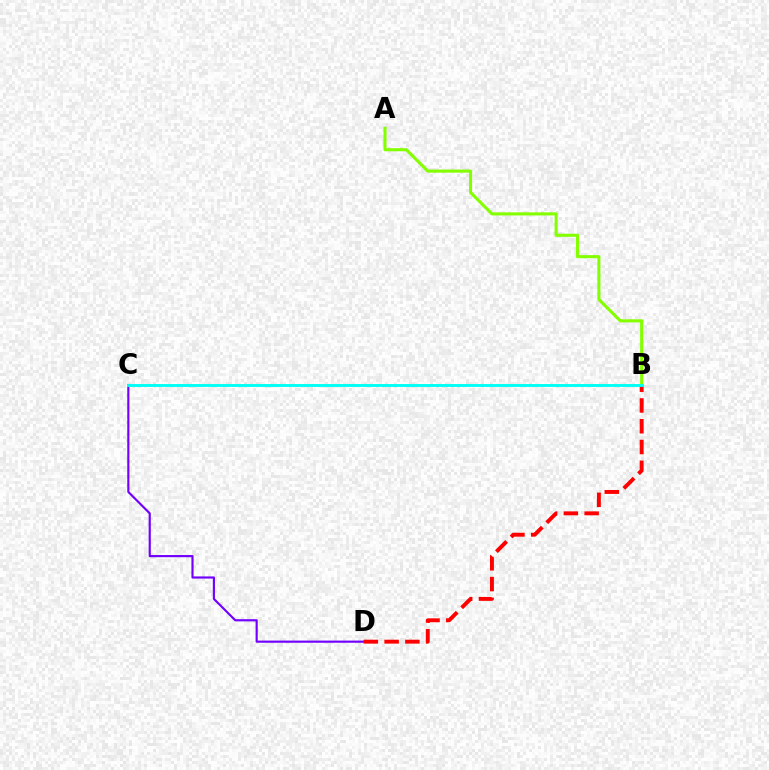{('A', 'B'): [{'color': '#84ff00', 'line_style': 'solid', 'thickness': 2.22}], ('C', 'D'): [{'color': '#7200ff', 'line_style': 'solid', 'thickness': 1.55}], ('B', 'D'): [{'color': '#ff0000', 'line_style': 'dashed', 'thickness': 2.82}], ('B', 'C'): [{'color': '#00fff6', 'line_style': 'solid', 'thickness': 2.09}]}